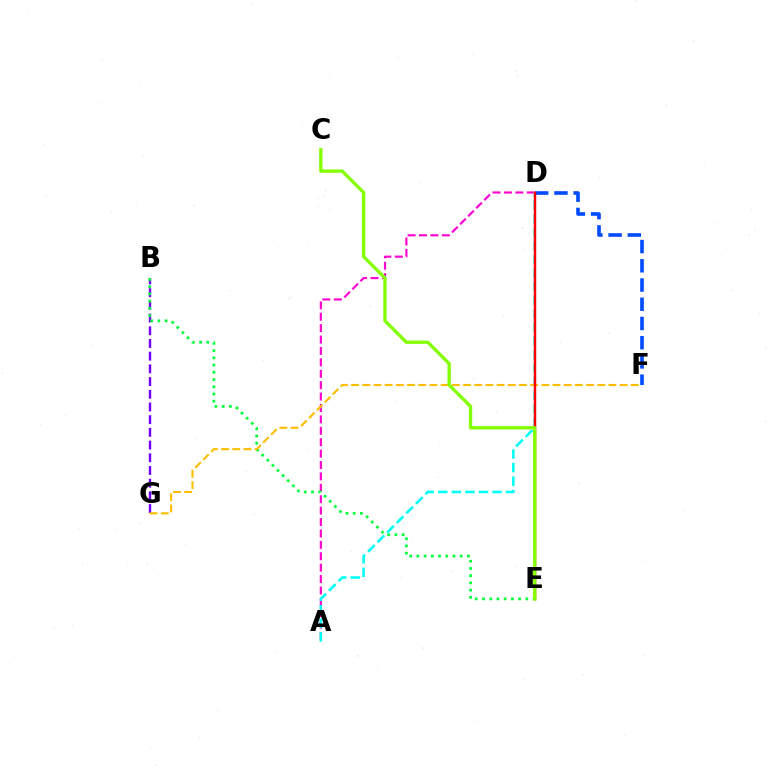{('B', 'G'): [{'color': '#7200ff', 'line_style': 'dashed', 'thickness': 1.73}], ('A', 'D'): [{'color': '#ff00cf', 'line_style': 'dashed', 'thickness': 1.55}, {'color': '#00fff6', 'line_style': 'dashed', 'thickness': 1.84}], ('B', 'E'): [{'color': '#00ff39', 'line_style': 'dotted', 'thickness': 1.96}], ('F', 'G'): [{'color': '#ffbd00', 'line_style': 'dashed', 'thickness': 1.52}], ('D', 'F'): [{'color': '#004bff', 'line_style': 'dashed', 'thickness': 2.61}], ('D', 'E'): [{'color': '#ff0000', 'line_style': 'solid', 'thickness': 1.77}], ('C', 'E'): [{'color': '#84ff00', 'line_style': 'solid', 'thickness': 2.39}]}